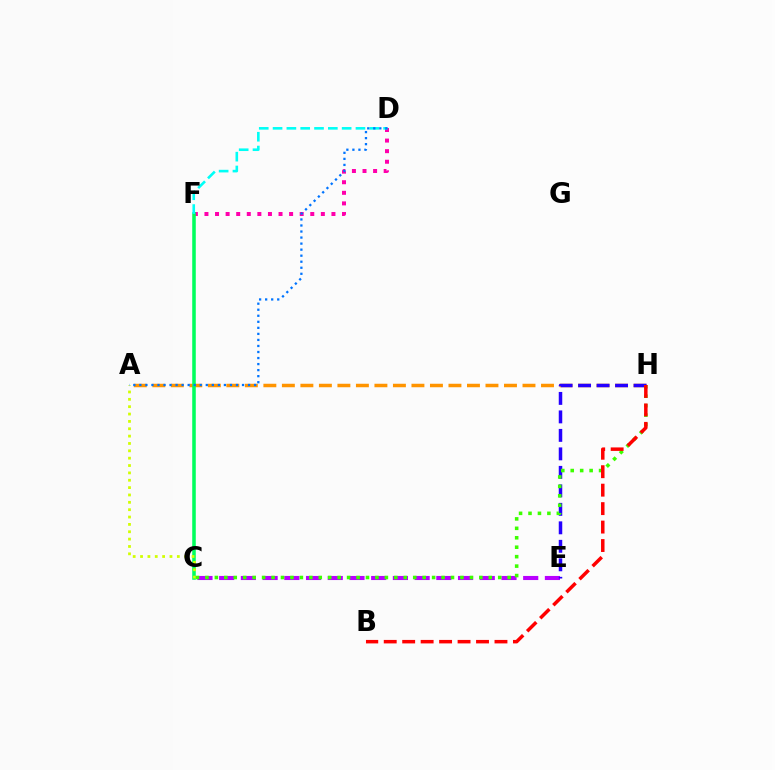{('C', 'E'): [{'color': '#b900ff', 'line_style': 'dashed', 'thickness': 2.95}], ('A', 'H'): [{'color': '#ff9400', 'line_style': 'dashed', 'thickness': 2.51}], ('E', 'H'): [{'color': '#2500ff', 'line_style': 'dashed', 'thickness': 2.51}], ('D', 'F'): [{'color': '#ff00ac', 'line_style': 'dotted', 'thickness': 2.88}, {'color': '#00fff6', 'line_style': 'dashed', 'thickness': 1.88}], ('C', 'F'): [{'color': '#00ff5c', 'line_style': 'solid', 'thickness': 2.55}], ('A', 'C'): [{'color': '#d1ff00', 'line_style': 'dotted', 'thickness': 2.0}], ('C', 'H'): [{'color': '#3dff00', 'line_style': 'dotted', 'thickness': 2.57}], ('B', 'H'): [{'color': '#ff0000', 'line_style': 'dashed', 'thickness': 2.51}], ('A', 'D'): [{'color': '#0074ff', 'line_style': 'dotted', 'thickness': 1.64}]}